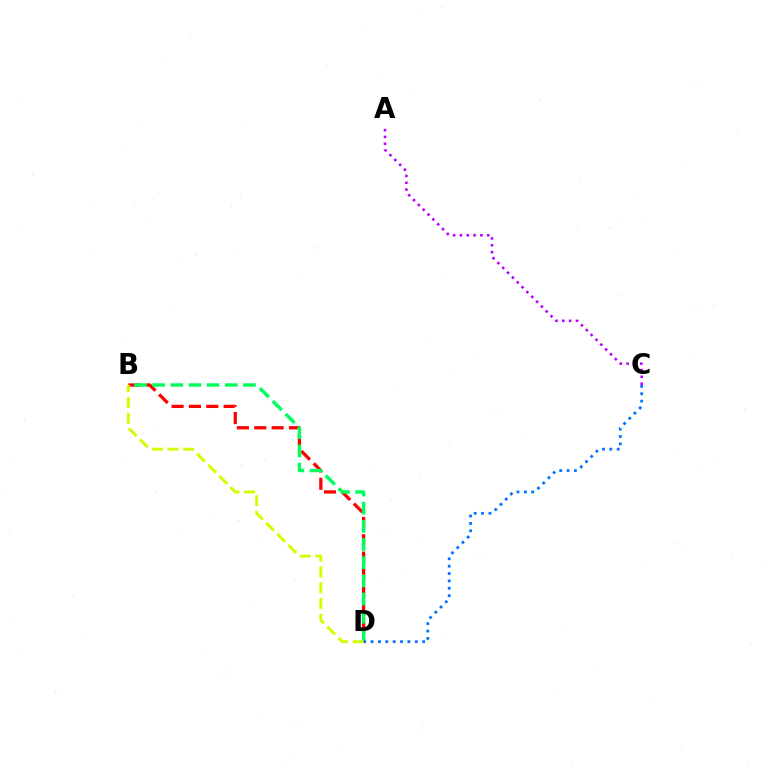{('B', 'D'): [{'color': '#ff0000', 'line_style': 'dashed', 'thickness': 2.36}, {'color': '#00ff5c', 'line_style': 'dashed', 'thickness': 2.47}, {'color': '#d1ff00', 'line_style': 'dashed', 'thickness': 2.14}], ('C', 'D'): [{'color': '#0074ff', 'line_style': 'dotted', 'thickness': 2.0}], ('A', 'C'): [{'color': '#b900ff', 'line_style': 'dotted', 'thickness': 1.86}]}